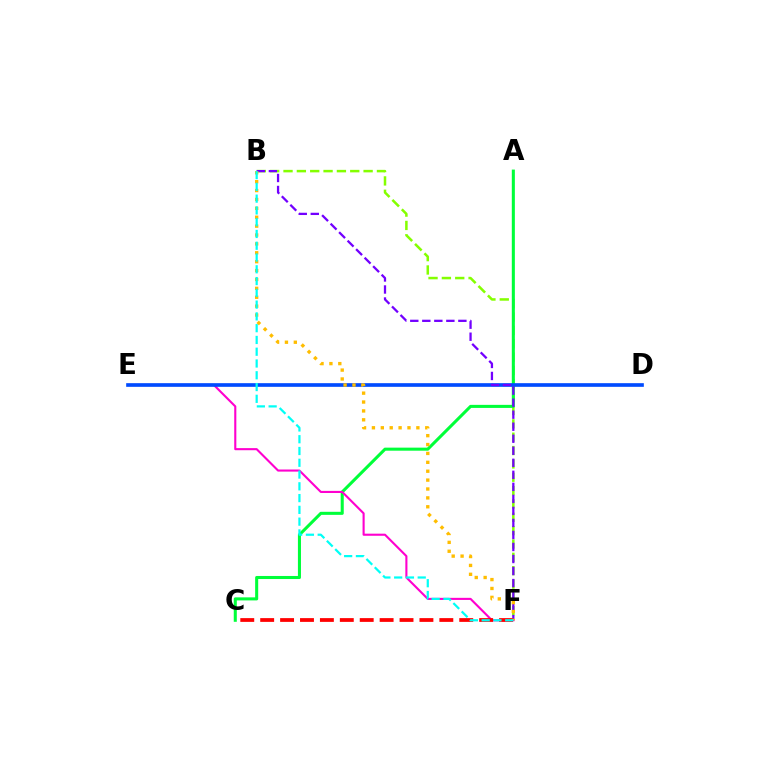{('B', 'F'): [{'color': '#84ff00', 'line_style': 'dashed', 'thickness': 1.81}, {'color': '#7200ff', 'line_style': 'dashed', 'thickness': 1.63}, {'color': '#ffbd00', 'line_style': 'dotted', 'thickness': 2.42}, {'color': '#00fff6', 'line_style': 'dashed', 'thickness': 1.6}], ('A', 'C'): [{'color': '#00ff39', 'line_style': 'solid', 'thickness': 2.2}], ('E', 'F'): [{'color': '#ff00cf', 'line_style': 'solid', 'thickness': 1.52}], ('D', 'E'): [{'color': '#004bff', 'line_style': 'solid', 'thickness': 2.63}], ('C', 'F'): [{'color': '#ff0000', 'line_style': 'dashed', 'thickness': 2.7}]}